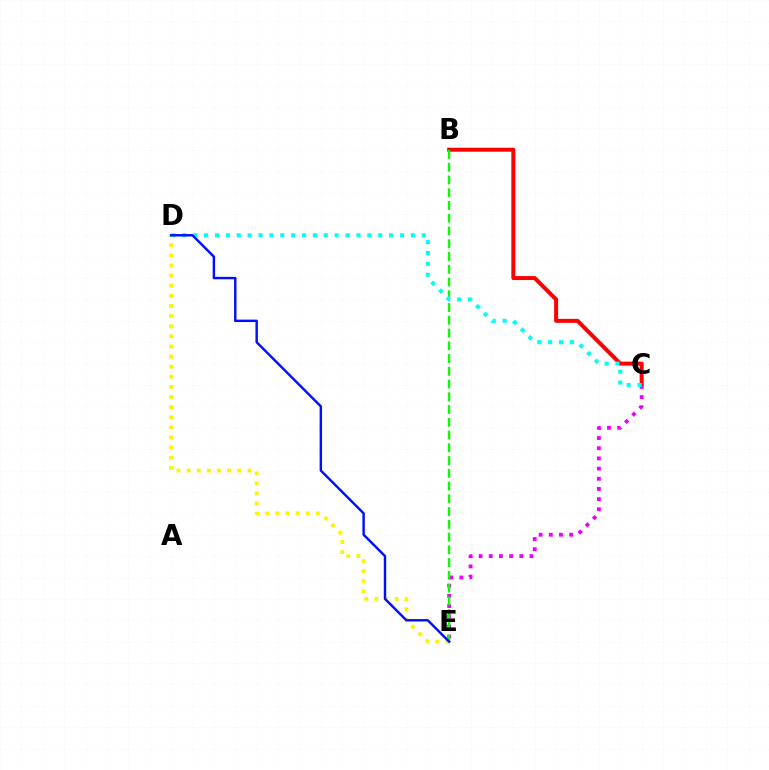{('B', 'C'): [{'color': '#ff0000', 'line_style': 'solid', 'thickness': 2.87}], ('D', 'E'): [{'color': '#fcf500', 'line_style': 'dotted', 'thickness': 2.75}, {'color': '#0010ff', 'line_style': 'solid', 'thickness': 1.76}], ('C', 'E'): [{'color': '#ee00ff', 'line_style': 'dotted', 'thickness': 2.76}], ('B', 'E'): [{'color': '#08ff00', 'line_style': 'dashed', 'thickness': 1.73}], ('C', 'D'): [{'color': '#00fff6', 'line_style': 'dotted', 'thickness': 2.96}]}